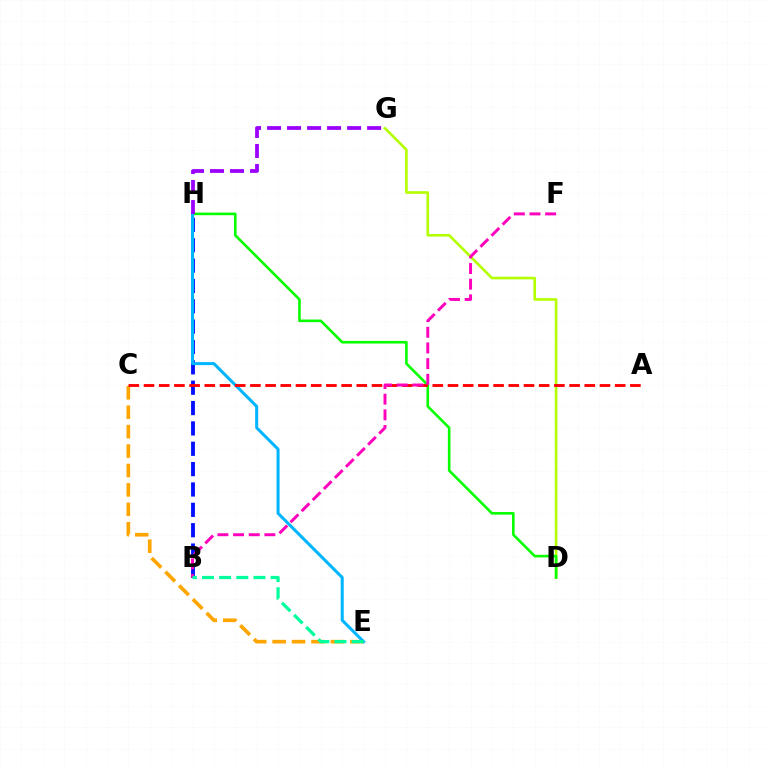{('B', 'H'): [{'color': '#0010ff', 'line_style': 'dashed', 'thickness': 2.77}], ('D', 'G'): [{'color': '#b3ff00', 'line_style': 'solid', 'thickness': 1.89}], ('C', 'E'): [{'color': '#ffa500', 'line_style': 'dashed', 'thickness': 2.64}], ('D', 'H'): [{'color': '#08ff00', 'line_style': 'solid', 'thickness': 1.88}], ('E', 'H'): [{'color': '#00b5ff', 'line_style': 'solid', 'thickness': 2.18}], ('G', 'H'): [{'color': '#9b00ff', 'line_style': 'dashed', 'thickness': 2.72}], ('A', 'C'): [{'color': '#ff0000', 'line_style': 'dashed', 'thickness': 2.06}], ('B', 'F'): [{'color': '#ff00bd', 'line_style': 'dashed', 'thickness': 2.13}], ('B', 'E'): [{'color': '#00ff9d', 'line_style': 'dashed', 'thickness': 2.33}]}